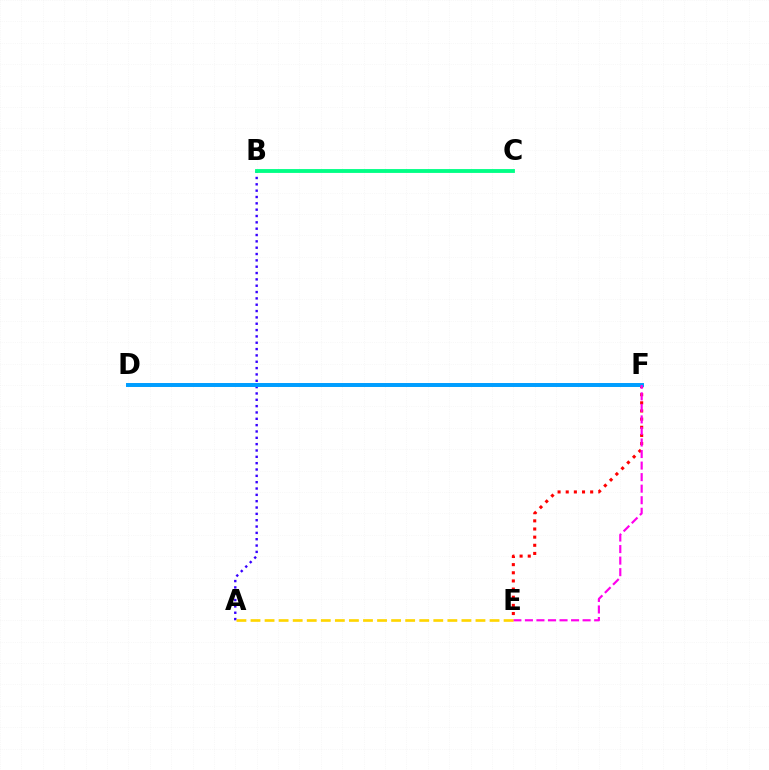{('A', 'B'): [{'color': '#3700ff', 'line_style': 'dotted', 'thickness': 1.72}], ('B', 'C'): [{'color': '#4fff00', 'line_style': 'dashed', 'thickness': 1.52}, {'color': '#00ff86', 'line_style': 'solid', 'thickness': 2.76}], ('E', 'F'): [{'color': '#ff0000', 'line_style': 'dotted', 'thickness': 2.21}, {'color': '#ff00ed', 'line_style': 'dashed', 'thickness': 1.57}], ('D', 'F'): [{'color': '#009eff', 'line_style': 'solid', 'thickness': 2.85}], ('A', 'E'): [{'color': '#ffd500', 'line_style': 'dashed', 'thickness': 1.91}]}